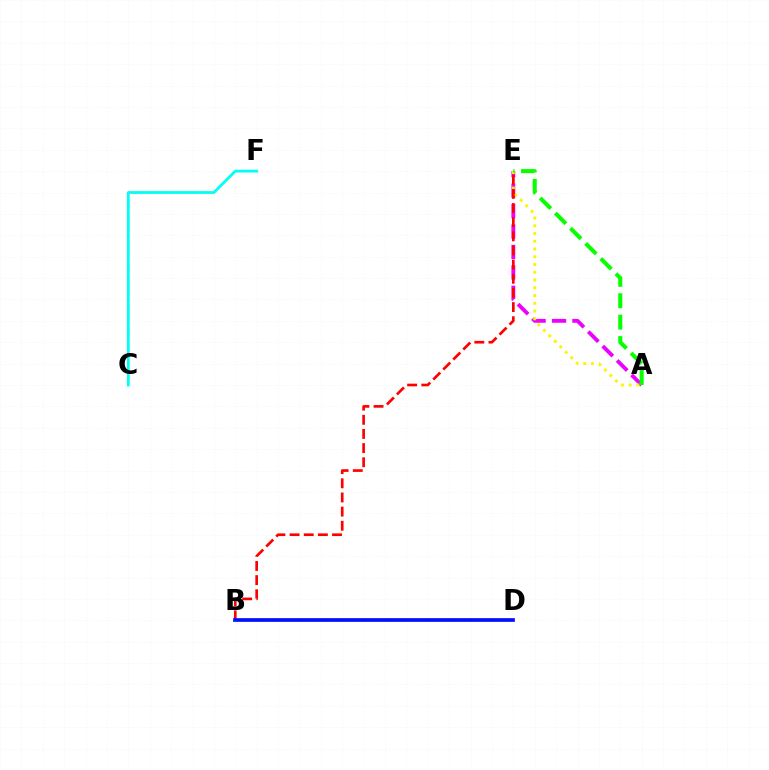{('A', 'E'): [{'color': '#ee00ff', 'line_style': 'dashed', 'thickness': 2.77}, {'color': '#fcf500', 'line_style': 'dotted', 'thickness': 2.11}, {'color': '#08ff00', 'line_style': 'dashed', 'thickness': 2.91}], ('B', 'E'): [{'color': '#ff0000', 'line_style': 'dashed', 'thickness': 1.92}], ('B', 'D'): [{'color': '#0010ff', 'line_style': 'solid', 'thickness': 2.66}], ('C', 'F'): [{'color': '#00fff6', 'line_style': 'solid', 'thickness': 2.0}]}